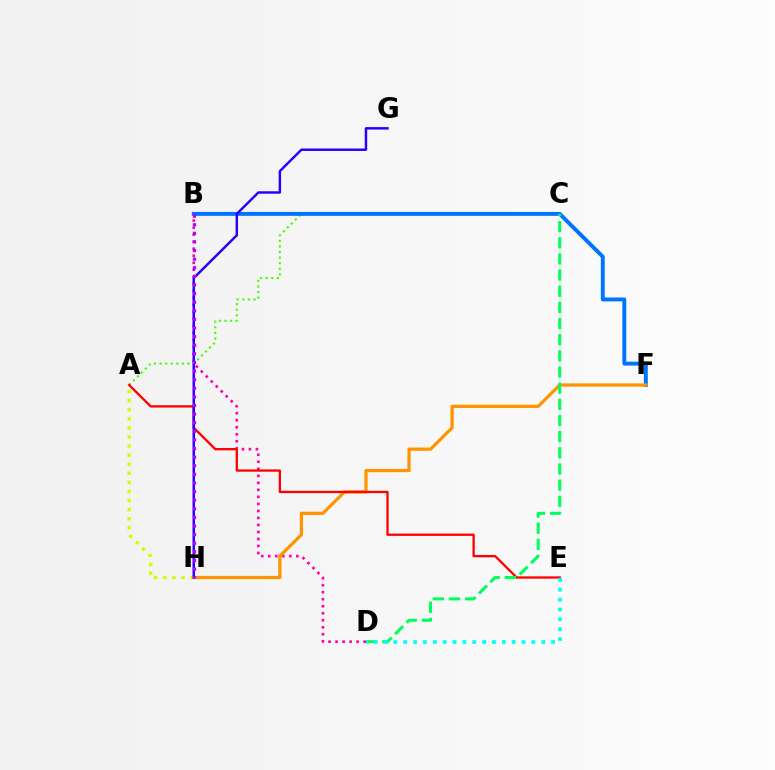{('A', 'C'): [{'color': '#3dff00', 'line_style': 'dotted', 'thickness': 1.52}], ('B', 'F'): [{'color': '#0074ff', 'line_style': 'solid', 'thickness': 2.82}], ('B', 'D'): [{'color': '#ff00ac', 'line_style': 'dotted', 'thickness': 1.91}], ('F', 'H'): [{'color': '#ff9400', 'line_style': 'solid', 'thickness': 2.33}], ('A', 'E'): [{'color': '#ff0000', 'line_style': 'solid', 'thickness': 1.66}], ('A', 'H'): [{'color': '#d1ff00', 'line_style': 'dotted', 'thickness': 2.47}], ('C', 'D'): [{'color': '#00ff5c', 'line_style': 'dashed', 'thickness': 2.19}], ('G', 'H'): [{'color': '#2500ff', 'line_style': 'solid', 'thickness': 1.76}], ('B', 'H'): [{'color': '#b900ff', 'line_style': 'dotted', 'thickness': 2.34}], ('D', 'E'): [{'color': '#00fff6', 'line_style': 'dotted', 'thickness': 2.68}]}